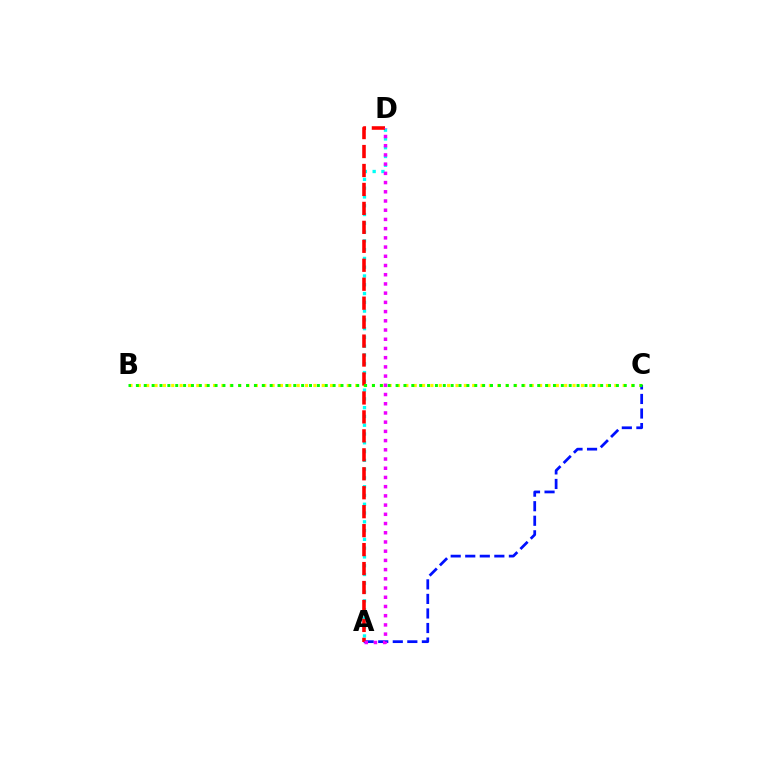{('B', 'C'): [{'color': '#fcf500', 'line_style': 'dotted', 'thickness': 2.27}, {'color': '#08ff00', 'line_style': 'dotted', 'thickness': 2.14}], ('A', 'D'): [{'color': '#00fff6', 'line_style': 'dotted', 'thickness': 2.39}, {'color': '#ff0000', 'line_style': 'dashed', 'thickness': 2.58}, {'color': '#ee00ff', 'line_style': 'dotted', 'thickness': 2.5}], ('A', 'C'): [{'color': '#0010ff', 'line_style': 'dashed', 'thickness': 1.98}]}